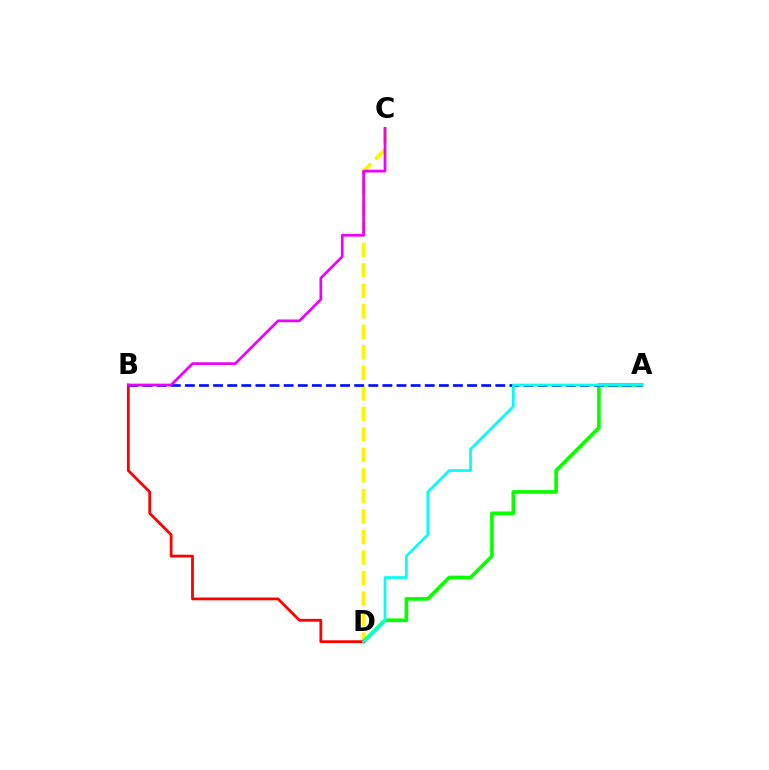{('C', 'D'): [{'color': '#fcf500', 'line_style': 'dashed', 'thickness': 2.79}], ('A', 'D'): [{'color': '#08ff00', 'line_style': 'solid', 'thickness': 2.65}, {'color': '#00fff6', 'line_style': 'solid', 'thickness': 1.94}], ('B', 'D'): [{'color': '#ff0000', 'line_style': 'solid', 'thickness': 2.01}], ('A', 'B'): [{'color': '#0010ff', 'line_style': 'dashed', 'thickness': 1.92}], ('B', 'C'): [{'color': '#ee00ff', 'line_style': 'solid', 'thickness': 1.95}]}